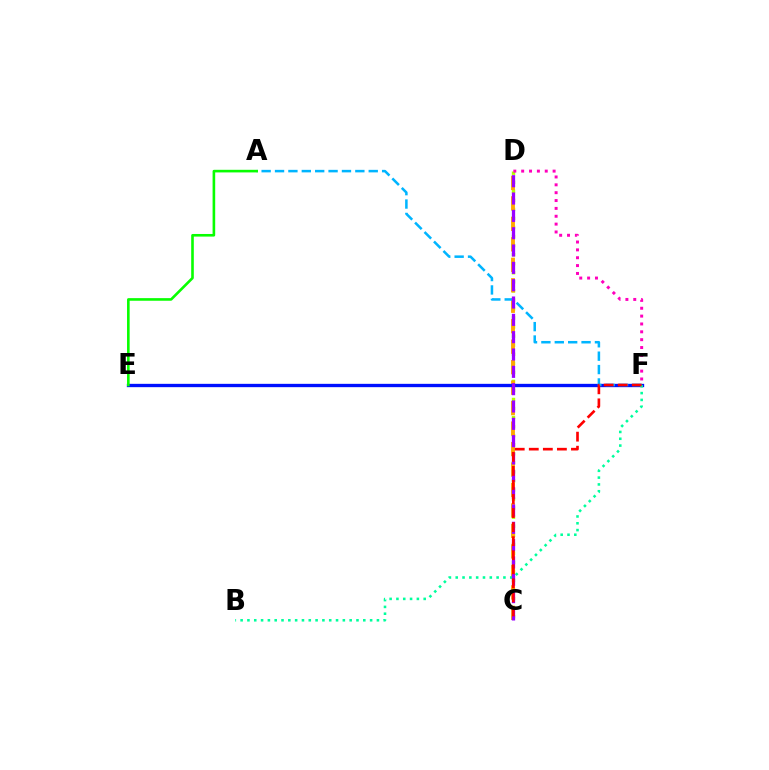{('C', 'D'): [{'color': '#b3ff00', 'line_style': 'dotted', 'thickness': 2.46}, {'color': '#ffa500', 'line_style': 'dashed', 'thickness': 2.78}, {'color': '#9b00ff', 'line_style': 'dashed', 'thickness': 2.35}], ('E', 'F'): [{'color': '#0010ff', 'line_style': 'solid', 'thickness': 2.4}], ('A', 'F'): [{'color': '#00b5ff', 'line_style': 'dashed', 'thickness': 1.82}], ('B', 'F'): [{'color': '#00ff9d', 'line_style': 'dotted', 'thickness': 1.85}], ('A', 'E'): [{'color': '#08ff00', 'line_style': 'solid', 'thickness': 1.88}], ('C', 'F'): [{'color': '#ff0000', 'line_style': 'dashed', 'thickness': 1.91}], ('D', 'F'): [{'color': '#ff00bd', 'line_style': 'dotted', 'thickness': 2.14}]}